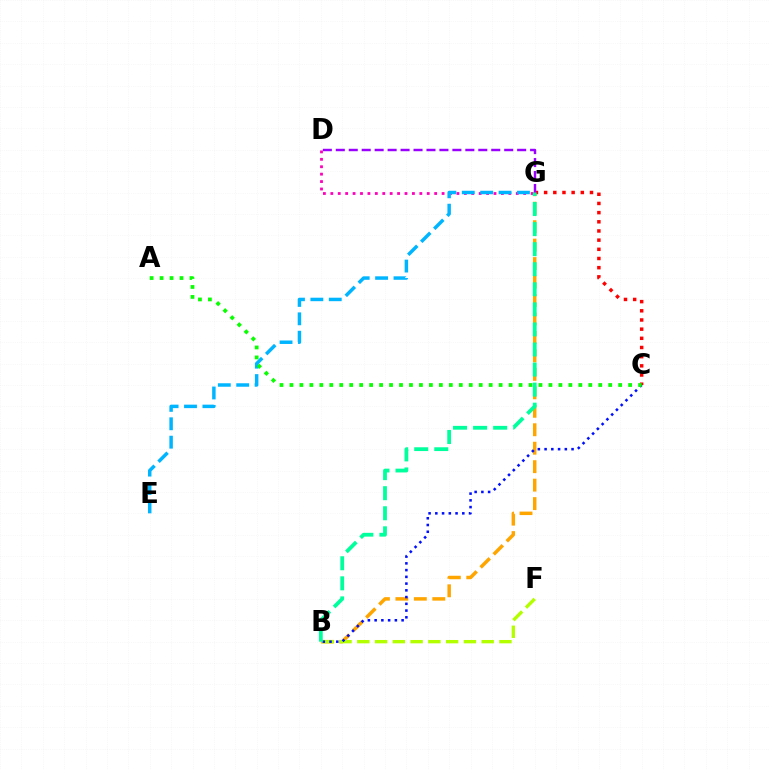{('D', 'G'): [{'color': '#ff00bd', 'line_style': 'dotted', 'thickness': 2.02}, {'color': '#9b00ff', 'line_style': 'dashed', 'thickness': 1.76}], ('B', 'G'): [{'color': '#ffa500', 'line_style': 'dashed', 'thickness': 2.51}, {'color': '#00ff9d', 'line_style': 'dashed', 'thickness': 2.73}], ('B', 'F'): [{'color': '#b3ff00', 'line_style': 'dashed', 'thickness': 2.41}], ('E', 'G'): [{'color': '#00b5ff', 'line_style': 'dashed', 'thickness': 2.5}], ('C', 'G'): [{'color': '#ff0000', 'line_style': 'dotted', 'thickness': 2.49}], ('B', 'C'): [{'color': '#0010ff', 'line_style': 'dotted', 'thickness': 1.83}], ('A', 'C'): [{'color': '#08ff00', 'line_style': 'dotted', 'thickness': 2.71}]}